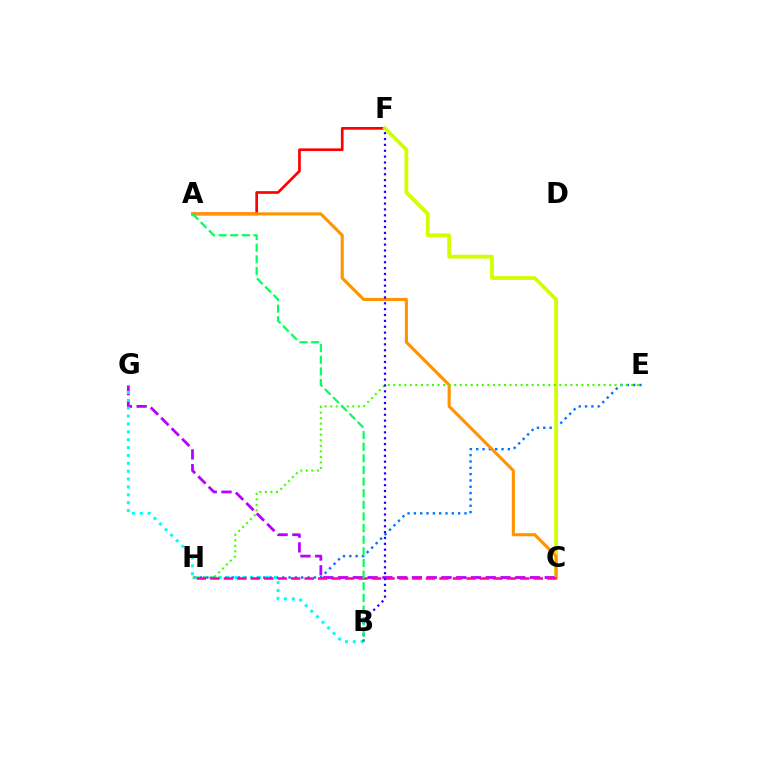{('E', 'H'): [{'color': '#0074ff', 'line_style': 'dotted', 'thickness': 1.72}, {'color': '#3dff00', 'line_style': 'dotted', 'thickness': 1.5}], ('A', 'F'): [{'color': '#ff0000', 'line_style': 'solid', 'thickness': 1.93}], ('C', 'F'): [{'color': '#d1ff00', 'line_style': 'solid', 'thickness': 2.74}], ('C', 'G'): [{'color': '#b900ff', 'line_style': 'dashed', 'thickness': 2.01}], ('A', 'C'): [{'color': '#ff9400', 'line_style': 'solid', 'thickness': 2.23}], ('B', 'G'): [{'color': '#00fff6', 'line_style': 'dotted', 'thickness': 2.14}], ('C', 'H'): [{'color': '#ff00ac', 'line_style': 'dashed', 'thickness': 1.83}], ('B', 'F'): [{'color': '#2500ff', 'line_style': 'dotted', 'thickness': 1.59}], ('A', 'B'): [{'color': '#00ff5c', 'line_style': 'dashed', 'thickness': 1.58}]}